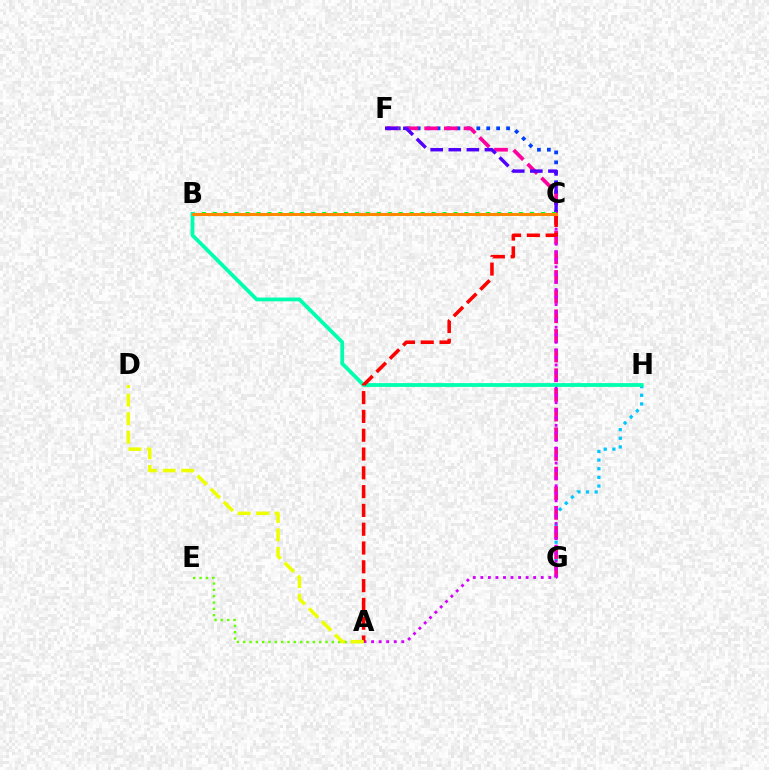{('C', 'F'): [{'color': '#003fff', 'line_style': 'dotted', 'thickness': 2.7}, {'color': '#4f00ff', 'line_style': 'dashed', 'thickness': 2.46}], ('G', 'H'): [{'color': '#00c7ff', 'line_style': 'dotted', 'thickness': 2.35}], ('F', 'G'): [{'color': '#ff00a0', 'line_style': 'dashed', 'thickness': 2.67}], ('A', 'C'): [{'color': '#d600ff', 'line_style': 'dotted', 'thickness': 2.05}, {'color': '#ff0000', 'line_style': 'dashed', 'thickness': 2.55}], ('B', 'C'): [{'color': '#00ff27', 'line_style': 'dotted', 'thickness': 2.97}, {'color': '#ff8800', 'line_style': 'solid', 'thickness': 2.19}], ('B', 'H'): [{'color': '#00ffaf', 'line_style': 'solid', 'thickness': 2.72}], ('A', 'E'): [{'color': '#66ff00', 'line_style': 'dotted', 'thickness': 1.72}], ('A', 'D'): [{'color': '#eeff00', 'line_style': 'dashed', 'thickness': 2.52}]}